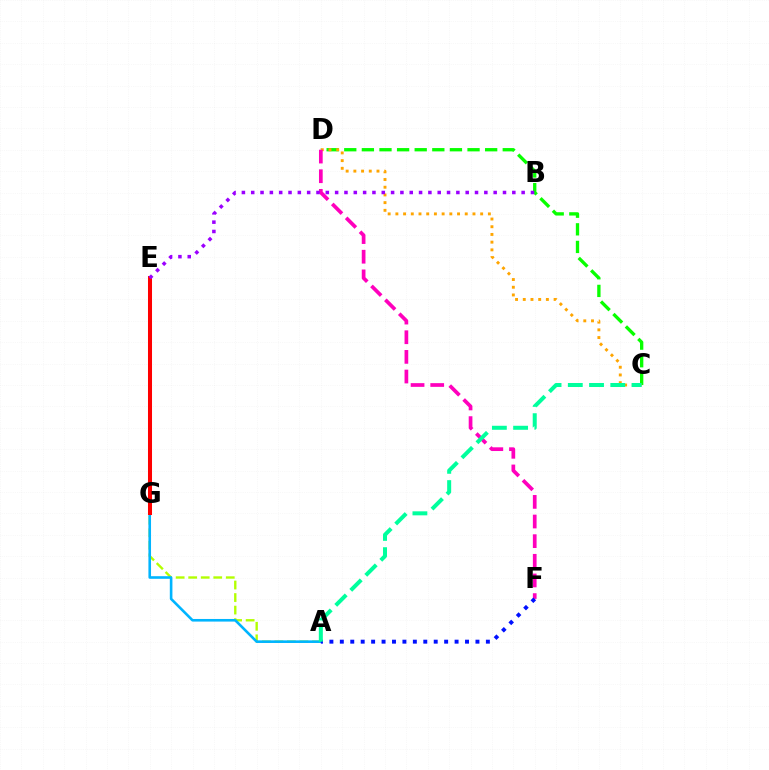{('A', 'G'): [{'color': '#b3ff00', 'line_style': 'dashed', 'thickness': 1.7}, {'color': '#00b5ff', 'line_style': 'solid', 'thickness': 1.88}], ('C', 'D'): [{'color': '#08ff00', 'line_style': 'dashed', 'thickness': 2.39}, {'color': '#ffa500', 'line_style': 'dotted', 'thickness': 2.09}], ('D', 'F'): [{'color': '#ff00bd', 'line_style': 'dashed', 'thickness': 2.67}], ('A', 'F'): [{'color': '#0010ff', 'line_style': 'dotted', 'thickness': 2.83}], ('E', 'G'): [{'color': '#ff0000', 'line_style': 'solid', 'thickness': 2.9}], ('A', 'C'): [{'color': '#00ff9d', 'line_style': 'dashed', 'thickness': 2.88}], ('B', 'E'): [{'color': '#9b00ff', 'line_style': 'dotted', 'thickness': 2.53}]}